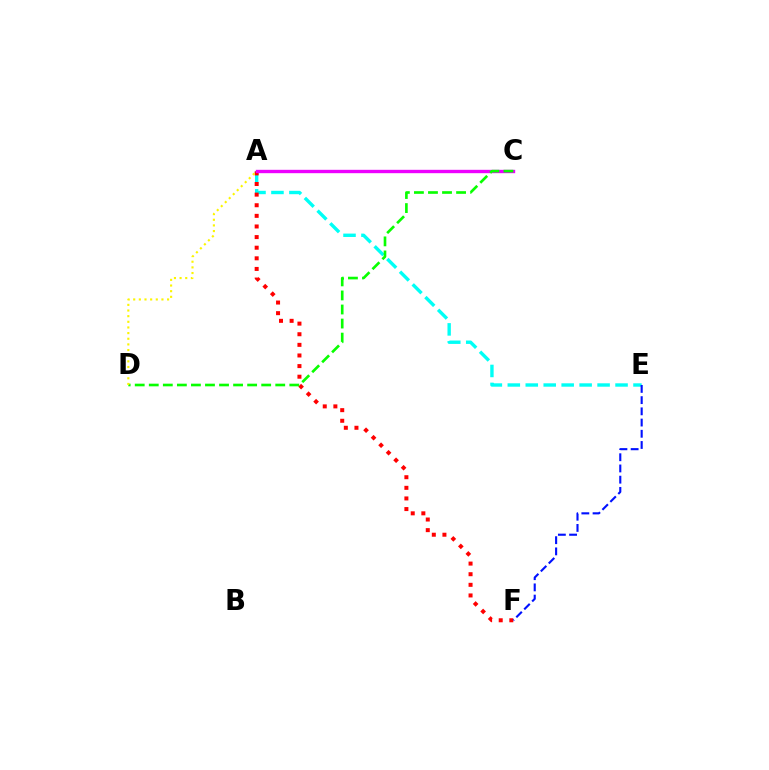{('A', 'E'): [{'color': '#00fff6', 'line_style': 'dashed', 'thickness': 2.44}], ('A', 'F'): [{'color': '#ff0000', 'line_style': 'dotted', 'thickness': 2.88}], ('E', 'F'): [{'color': '#0010ff', 'line_style': 'dashed', 'thickness': 1.52}], ('A', 'C'): [{'color': '#ee00ff', 'line_style': 'solid', 'thickness': 2.43}], ('C', 'D'): [{'color': '#08ff00', 'line_style': 'dashed', 'thickness': 1.91}], ('A', 'D'): [{'color': '#fcf500', 'line_style': 'dotted', 'thickness': 1.53}]}